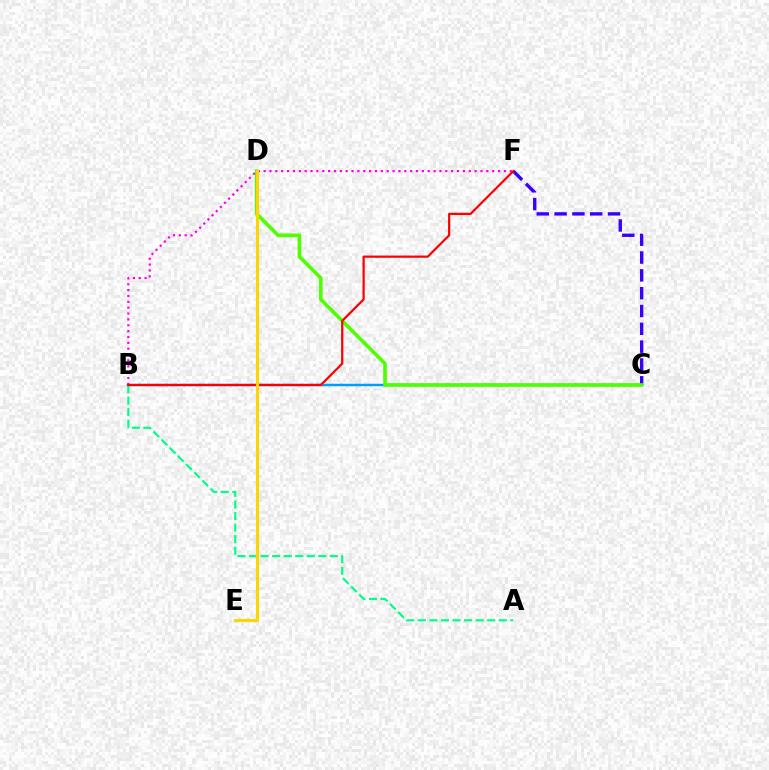{('B', 'C'): [{'color': '#009eff', 'line_style': 'solid', 'thickness': 1.77}], ('C', 'F'): [{'color': '#3700ff', 'line_style': 'dashed', 'thickness': 2.42}], ('A', 'B'): [{'color': '#00ff86', 'line_style': 'dashed', 'thickness': 1.57}], ('B', 'F'): [{'color': '#ff00ed', 'line_style': 'dotted', 'thickness': 1.59}, {'color': '#ff0000', 'line_style': 'solid', 'thickness': 1.61}], ('C', 'D'): [{'color': '#4fff00', 'line_style': 'solid', 'thickness': 2.59}], ('D', 'E'): [{'color': '#ffd500', 'line_style': 'solid', 'thickness': 2.23}]}